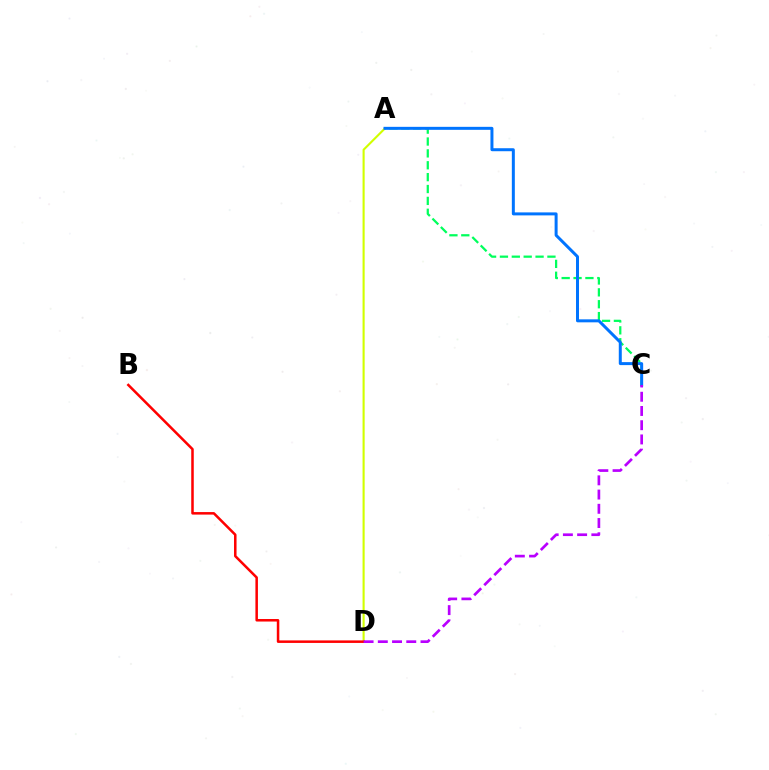{('A', 'C'): [{'color': '#00ff5c', 'line_style': 'dashed', 'thickness': 1.61}, {'color': '#0074ff', 'line_style': 'solid', 'thickness': 2.15}], ('A', 'D'): [{'color': '#d1ff00', 'line_style': 'solid', 'thickness': 1.52}], ('B', 'D'): [{'color': '#ff0000', 'line_style': 'solid', 'thickness': 1.82}], ('C', 'D'): [{'color': '#b900ff', 'line_style': 'dashed', 'thickness': 1.93}]}